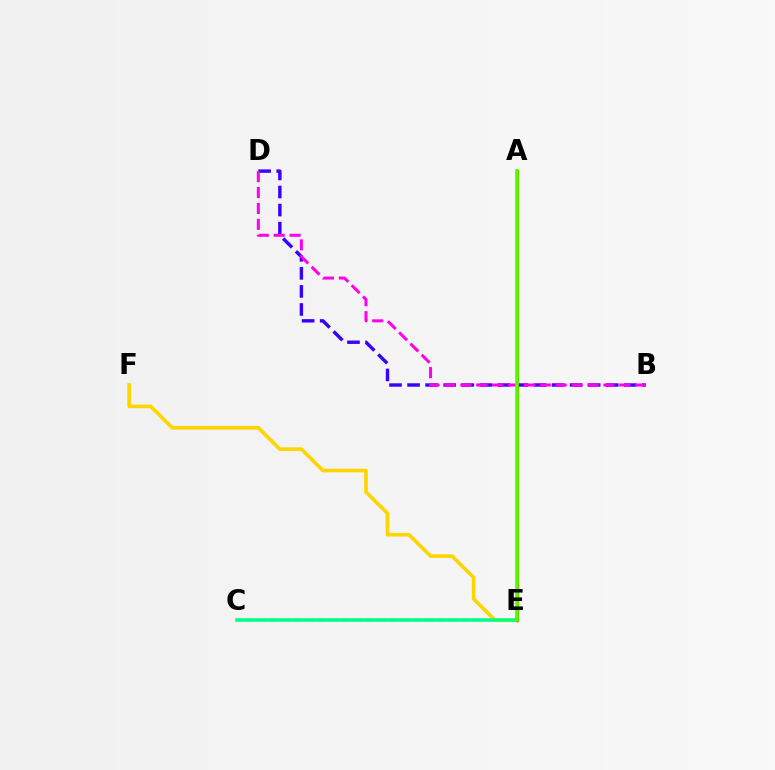{('C', 'E'): [{'color': '#009eff', 'line_style': 'dashed', 'thickness': 1.63}, {'color': '#00ff86', 'line_style': 'solid', 'thickness': 2.53}], ('B', 'D'): [{'color': '#3700ff', 'line_style': 'dashed', 'thickness': 2.45}, {'color': '#ff00ed', 'line_style': 'dashed', 'thickness': 2.16}], ('E', 'F'): [{'color': '#ffd500', 'line_style': 'solid', 'thickness': 2.63}], ('A', 'E'): [{'color': '#ff0000', 'line_style': 'solid', 'thickness': 2.4}, {'color': '#4fff00', 'line_style': 'solid', 'thickness': 2.62}]}